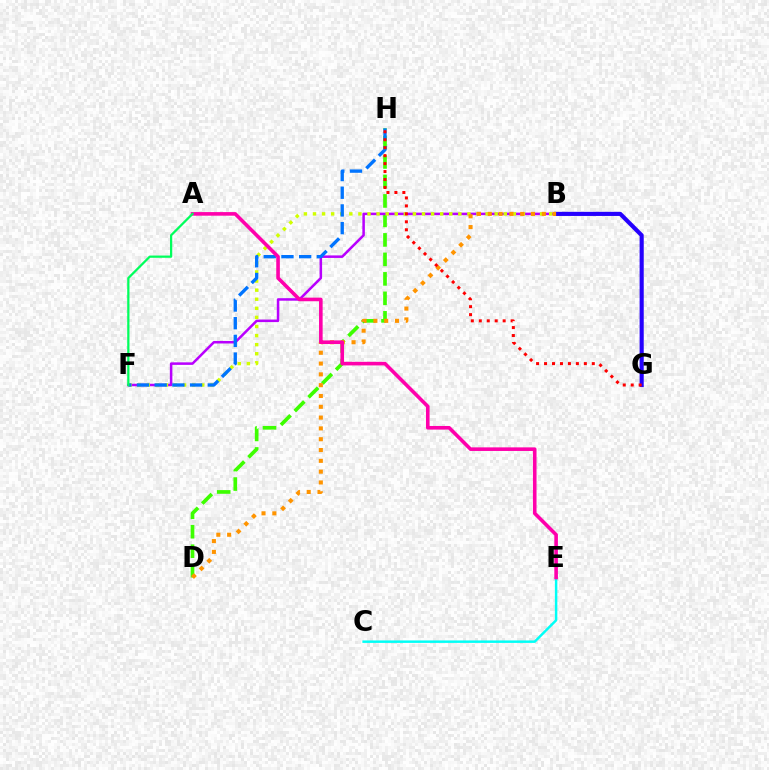{('D', 'H'): [{'color': '#3dff00', 'line_style': 'dashed', 'thickness': 2.65}], ('C', 'E'): [{'color': '#00fff6', 'line_style': 'solid', 'thickness': 1.77}], ('B', 'F'): [{'color': '#b900ff', 'line_style': 'solid', 'thickness': 1.82}, {'color': '#d1ff00', 'line_style': 'dotted', 'thickness': 2.47}], ('F', 'H'): [{'color': '#0074ff', 'line_style': 'dashed', 'thickness': 2.4}], ('B', 'G'): [{'color': '#2500ff', 'line_style': 'solid', 'thickness': 2.97}], ('B', 'D'): [{'color': '#ff9400', 'line_style': 'dotted', 'thickness': 2.94}], ('G', 'H'): [{'color': '#ff0000', 'line_style': 'dotted', 'thickness': 2.16}], ('A', 'E'): [{'color': '#ff00ac', 'line_style': 'solid', 'thickness': 2.59}], ('A', 'F'): [{'color': '#00ff5c', 'line_style': 'solid', 'thickness': 1.62}]}